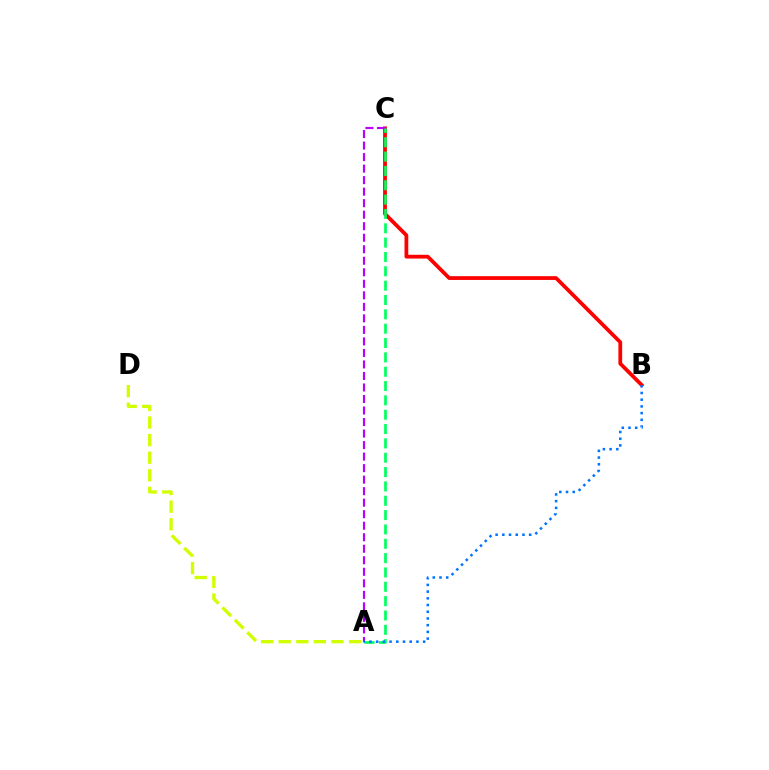{('A', 'D'): [{'color': '#d1ff00', 'line_style': 'dashed', 'thickness': 2.39}], ('B', 'C'): [{'color': '#ff0000', 'line_style': 'solid', 'thickness': 2.71}], ('A', 'C'): [{'color': '#b900ff', 'line_style': 'dashed', 'thickness': 1.56}, {'color': '#00ff5c', 'line_style': 'dashed', 'thickness': 1.95}], ('A', 'B'): [{'color': '#0074ff', 'line_style': 'dotted', 'thickness': 1.82}]}